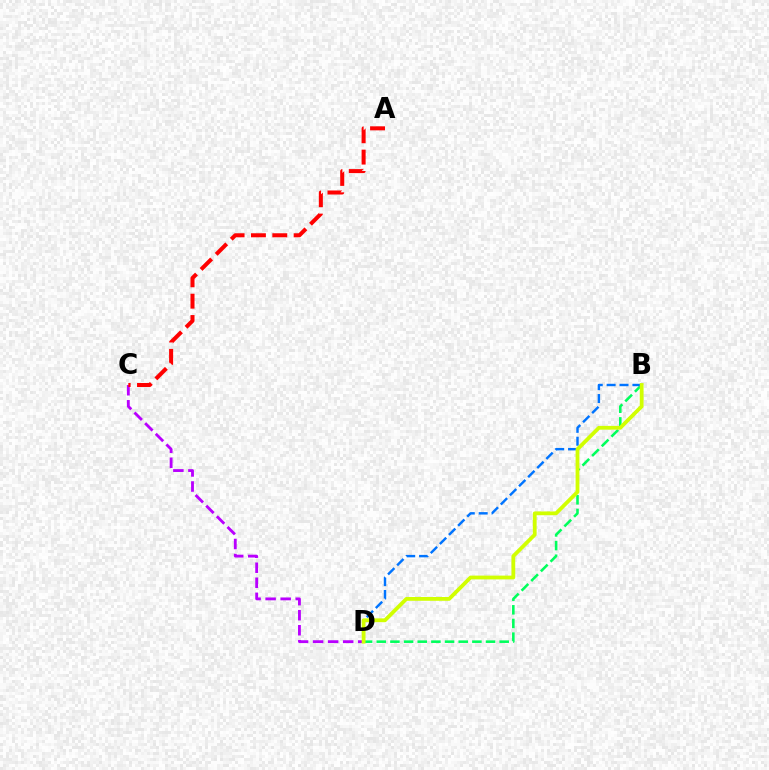{('B', 'D'): [{'color': '#00ff5c', 'line_style': 'dashed', 'thickness': 1.86}, {'color': '#0074ff', 'line_style': 'dashed', 'thickness': 1.75}, {'color': '#d1ff00', 'line_style': 'solid', 'thickness': 2.73}], ('C', 'D'): [{'color': '#b900ff', 'line_style': 'dashed', 'thickness': 2.04}], ('A', 'C'): [{'color': '#ff0000', 'line_style': 'dashed', 'thickness': 2.9}]}